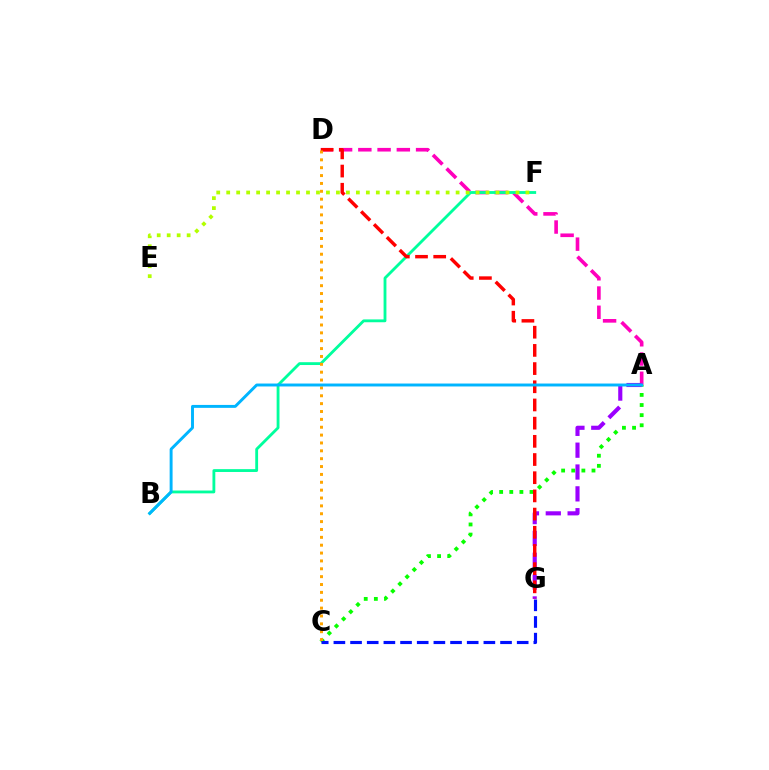{('A', 'C'): [{'color': '#08ff00', 'line_style': 'dotted', 'thickness': 2.75}], ('A', 'D'): [{'color': '#ff00bd', 'line_style': 'dashed', 'thickness': 2.61}], ('A', 'G'): [{'color': '#9b00ff', 'line_style': 'dashed', 'thickness': 2.97}], ('B', 'F'): [{'color': '#00ff9d', 'line_style': 'solid', 'thickness': 2.04}], ('C', 'G'): [{'color': '#0010ff', 'line_style': 'dashed', 'thickness': 2.26}], ('D', 'G'): [{'color': '#ff0000', 'line_style': 'dashed', 'thickness': 2.47}], ('C', 'D'): [{'color': '#ffa500', 'line_style': 'dotted', 'thickness': 2.14}], ('A', 'B'): [{'color': '#00b5ff', 'line_style': 'solid', 'thickness': 2.11}], ('E', 'F'): [{'color': '#b3ff00', 'line_style': 'dotted', 'thickness': 2.71}]}